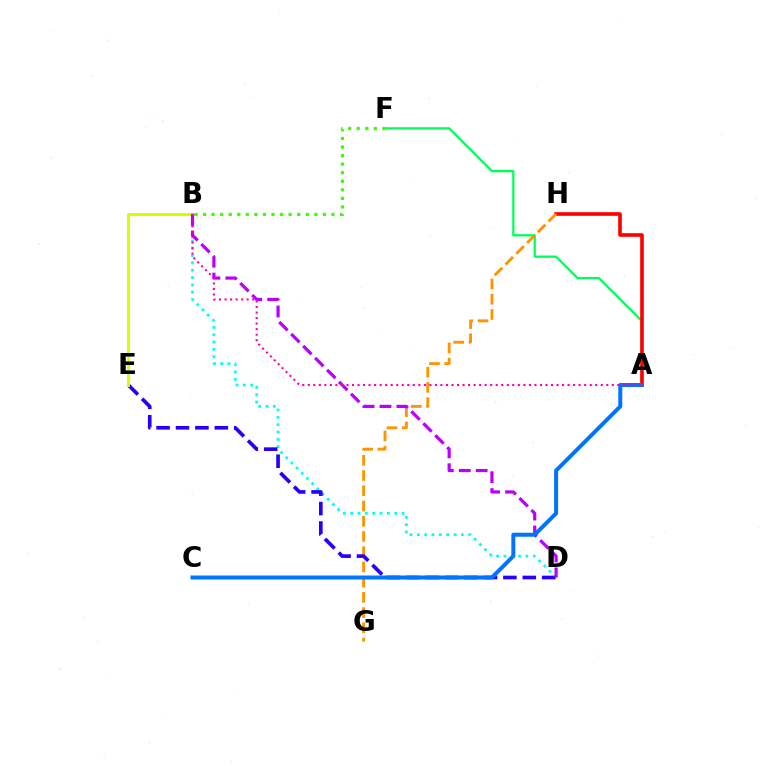{('A', 'F'): [{'color': '#00ff5c', 'line_style': 'solid', 'thickness': 1.63}], ('A', 'H'): [{'color': '#ff0000', 'line_style': 'solid', 'thickness': 2.61}], ('G', 'H'): [{'color': '#ff9400', 'line_style': 'dashed', 'thickness': 2.07}], ('B', 'D'): [{'color': '#00fff6', 'line_style': 'dotted', 'thickness': 1.99}, {'color': '#b900ff', 'line_style': 'dashed', 'thickness': 2.3}], ('D', 'E'): [{'color': '#2500ff', 'line_style': 'dashed', 'thickness': 2.64}], ('B', 'E'): [{'color': '#d1ff00', 'line_style': 'solid', 'thickness': 2.07}], ('B', 'F'): [{'color': '#3dff00', 'line_style': 'dotted', 'thickness': 2.33}], ('A', 'C'): [{'color': '#0074ff', 'line_style': 'solid', 'thickness': 2.87}], ('A', 'B'): [{'color': '#ff00ac', 'line_style': 'dotted', 'thickness': 1.5}]}